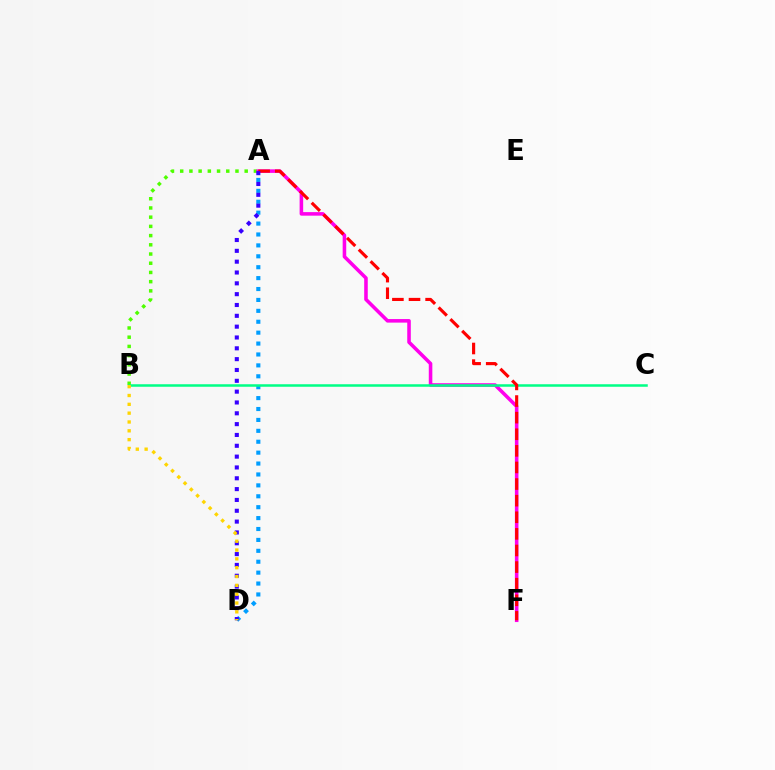{('A', 'B'): [{'color': '#4fff00', 'line_style': 'dotted', 'thickness': 2.5}], ('A', 'F'): [{'color': '#ff00ed', 'line_style': 'solid', 'thickness': 2.56}, {'color': '#ff0000', 'line_style': 'dashed', 'thickness': 2.26}], ('A', 'D'): [{'color': '#009eff', 'line_style': 'dotted', 'thickness': 2.96}, {'color': '#3700ff', 'line_style': 'dotted', 'thickness': 2.94}], ('B', 'C'): [{'color': '#00ff86', 'line_style': 'solid', 'thickness': 1.81}], ('B', 'D'): [{'color': '#ffd500', 'line_style': 'dotted', 'thickness': 2.4}]}